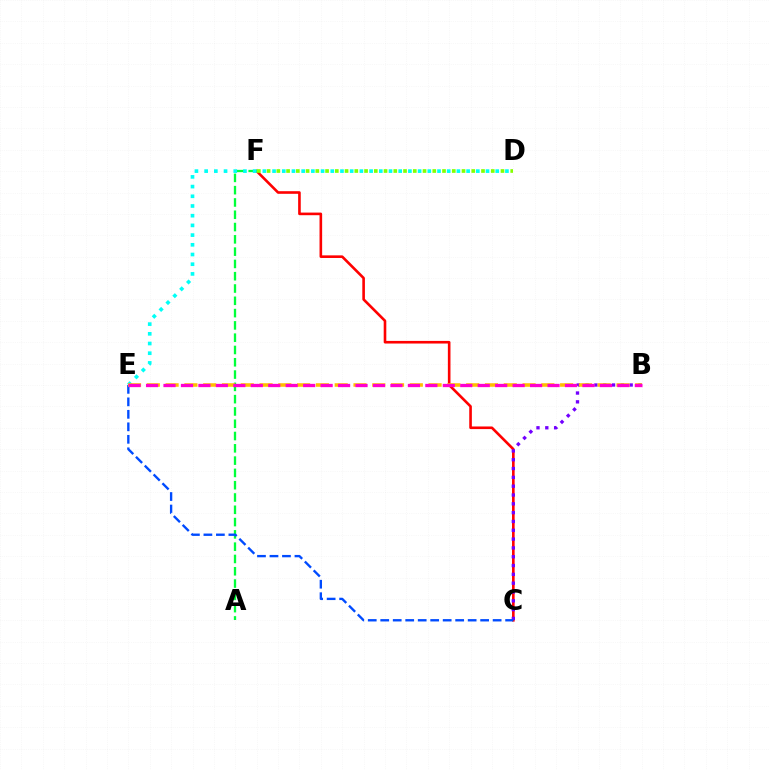{('C', 'F'): [{'color': '#ff0000', 'line_style': 'solid', 'thickness': 1.88}], ('D', 'F'): [{'color': '#84ff00', 'line_style': 'dotted', 'thickness': 2.65}], ('B', 'C'): [{'color': '#7200ff', 'line_style': 'dotted', 'thickness': 2.4}], ('A', 'F'): [{'color': '#00ff39', 'line_style': 'dashed', 'thickness': 1.67}], ('C', 'E'): [{'color': '#004bff', 'line_style': 'dashed', 'thickness': 1.7}], ('D', 'E'): [{'color': '#00fff6', 'line_style': 'dotted', 'thickness': 2.64}], ('B', 'E'): [{'color': '#ffbd00', 'line_style': 'dashed', 'thickness': 2.55}, {'color': '#ff00cf', 'line_style': 'dashed', 'thickness': 2.37}]}